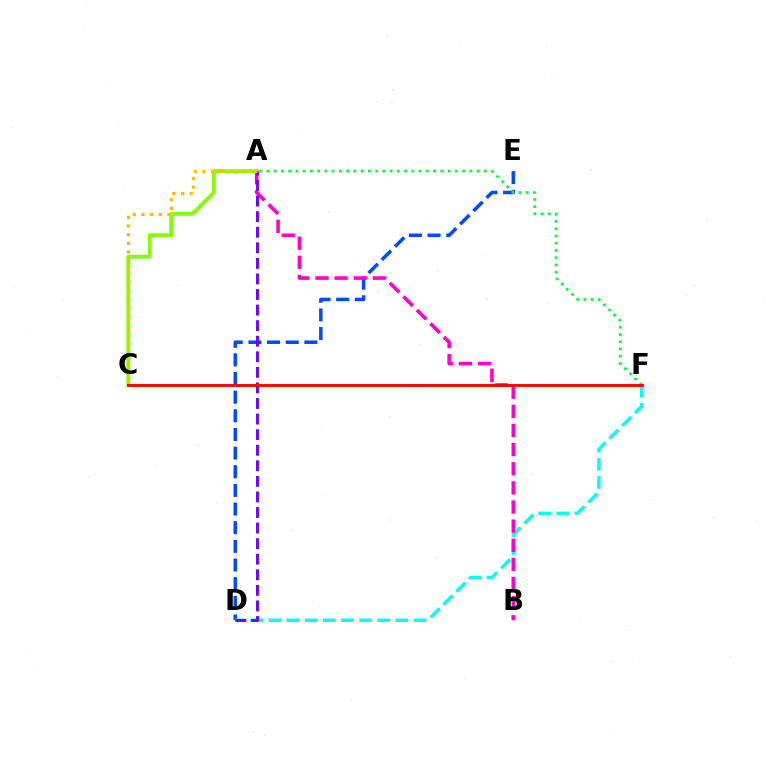{('D', 'E'): [{'color': '#004bff', 'line_style': 'dashed', 'thickness': 2.53}], ('A', 'C'): [{'color': '#84ff00', 'line_style': 'solid', 'thickness': 2.78}, {'color': '#ffbd00', 'line_style': 'dotted', 'thickness': 2.35}], ('D', 'F'): [{'color': '#00fff6', 'line_style': 'dashed', 'thickness': 2.46}], ('A', 'B'): [{'color': '#ff00cf', 'line_style': 'dashed', 'thickness': 2.6}], ('A', 'D'): [{'color': '#7200ff', 'line_style': 'dashed', 'thickness': 2.12}], ('A', 'F'): [{'color': '#00ff39', 'line_style': 'dotted', 'thickness': 1.97}], ('C', 'F'): [{'color': '#ff0000', 'line_style': 'solid', 'thickness': 2.09}]}